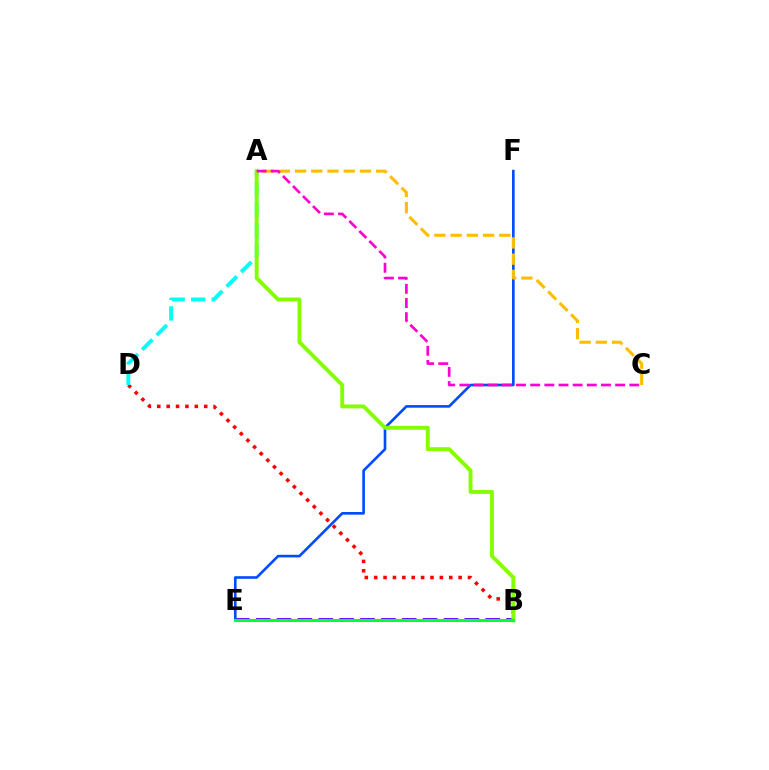{('B', 'D'): [{'color': '#ff0000', 'line_style': 'dotted', 'thickness': 2.55}], ('B', 'E'): [{'color': '#7200ff', 'line_style': 'dashed', 'thickness': 2.83}, {'color': '#00ff39', 'line_style': 'solid', 'thickness': 2.21}], ('A', 'D'): [{'color': '#00fff6', 'line_style': 'dashed', 'thickness': 2.79}], ('E', 'F'): [{'color': '#004bff', 'line_style': 'solid', 'thickness': 1.89}], ('A', 'B'): [{'color': '#84ff00', 'line_style': 'solid', 'thickness': 2.8}], ('A', 'C'): [{'color': '#ffbd00', 'line_style': 'dashed', 'thickness': 2.2}, {'color': '#ff00cf', 'line_style': 'dashed', 'thickness': 1.92}]}